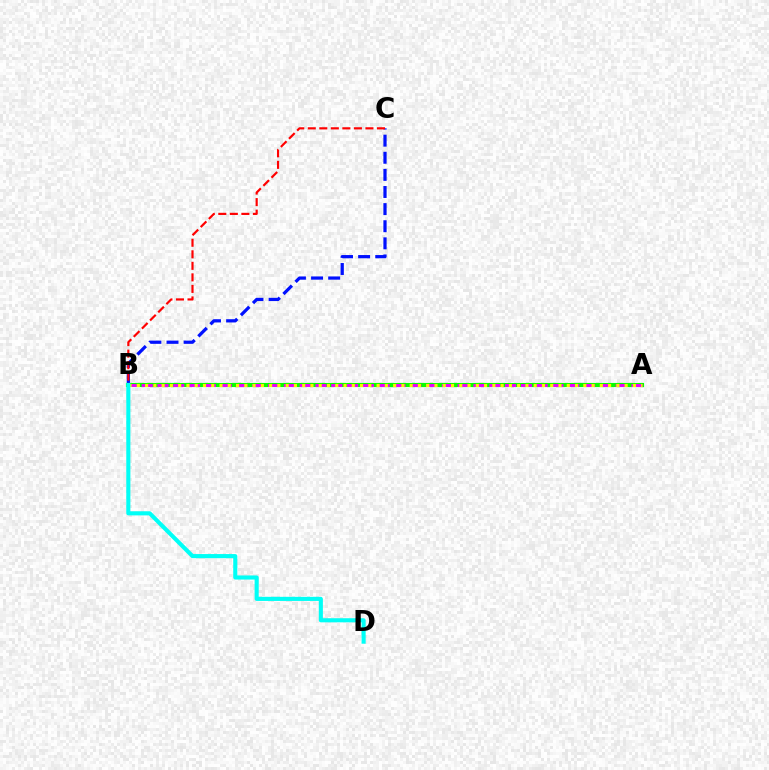{('B', 'C'): [{'color': '#0010ff', 'line_style': 'dashed', 'thickness': 2.32}, {'color': '#ff0000', 'line_style': 'dashed', 'thickness': 1.57}], ('A', 'B'): [{'color': '#08ff00', 'line_style': 'solid', 'thickness': 2.98}, {'color': '#ee00ff', 'line_style': 'dashed', 'thickness': 2.15}, {'color': '#fcf500', 'line_style': 'dotted', 'thickness': 2.25}], ('B', 'D'): [{'color': '#00fff6', 'line_style': 'solid', 'thickness': 2.95}]}